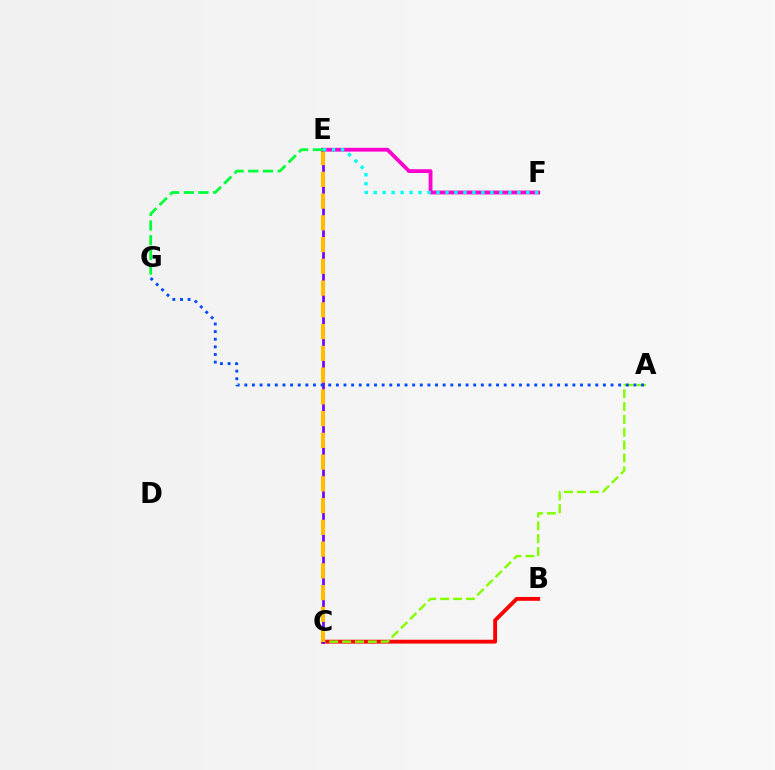{('B', 'C'): [{'color': '#ff0000', 'line_style': 'solid', 'thickness': 2.77}], ('A', 'C'): [{'color': '#84ff00', 'line_style': 'dashed', 'thickness': 1.75}], ('C', 'E'): [{'color': '#7200ff', 'line_style': 'solid', 'thickness': 1.95}, {'color': '#ffbd00', 'line_style': 'dashed', 'thickness': 2.95}], ('A', 'G'): [{'color': '#004bff', 'line_style': 'dotted', 'thickness': 2.07}], ('E', 'F'): [{'color': '#ff00cf', 'line_style': 'solid', 'thickness': 2.74}, {'color': '#00fff6', 'line_style': 'dotted', 'thickness': 2.44}], ('E', 'G'): [{'color': '#00ff39', 'line_style': 'dashed', 'thickness': 1.99}]}